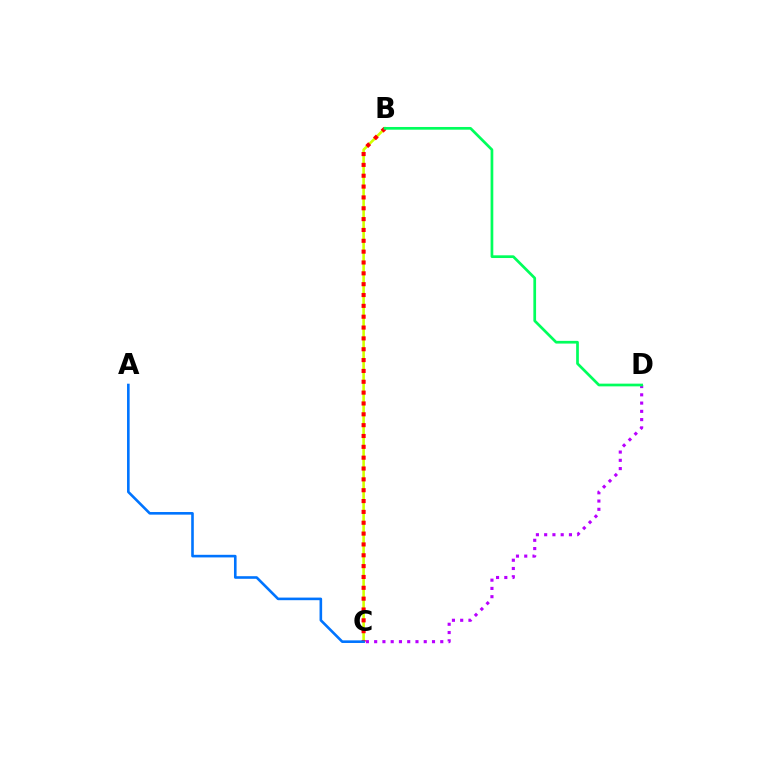{('C', 'D'): [{'color': '#b900ff', 'line_style': 'dotted', 'thickness': 2.25}], ('B', 'C'): [{'color': '#d1ff00', 'line_style': 'solid', 'thickness': 1.88}, {'color': '#ff0000', 'line_style': 'dotted', 'thickness': 2.95}], ('B', 'D'): [{'color': '#00ff5c', 'line_style': 'solid', 'thickness': 1.95}], ('A', 'C'): [{'color': '#0074ff', 'line_style': 'solid', 'thickness': 1.88}]}